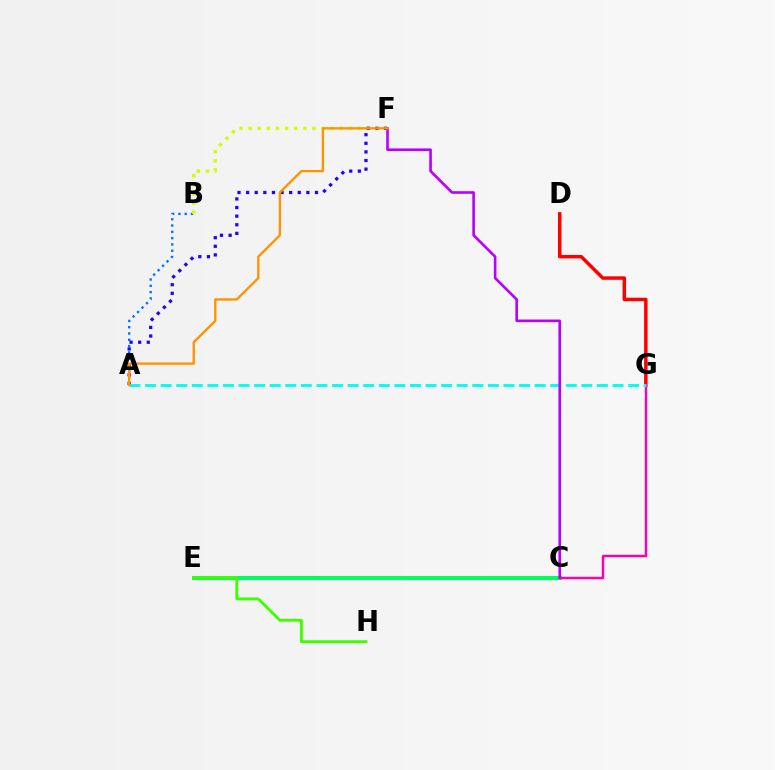{('A', 'B'): [{'color': '#0074ff', 'line_style': 'dotted', 'thickness': 1.71}], ('B', 'F'): [{'color': '#d1ff00', 'line_style': 'dotted', 'thickness': 2.48}], ('A', 'F'): [{'color': '#2500ff', 'line_style': 'dotted', 'thickness': 2.34}, {'color': '#ff9400', 'line_style': 'solid', 'thickness': 1.7}], ('C', 'E'): [{'color': '#00ff5c', 'line_style': 'solid', 'thickness': 2.91}], ('D', 'G'): [{'color': '#ff0000', 'line_style': 'solid', 'thickness': 2.51}], ('C', 'G'): [{'color': '#ff00ac', 'line_style': 'solid', 'thickness': 1.75}], ('E', 'H'): [{'color': '#3dff00', 'line_style': 'solid', 'thickness': 2.05}], ('A', 'G'): [{'color': '#00fff6', 'line_style': 'dashed', 'thickness': 2.12}], ('C', 'F'): [{'color': '#b900ff', 'line_style': 'solid', 'thickness': 1.89}]}